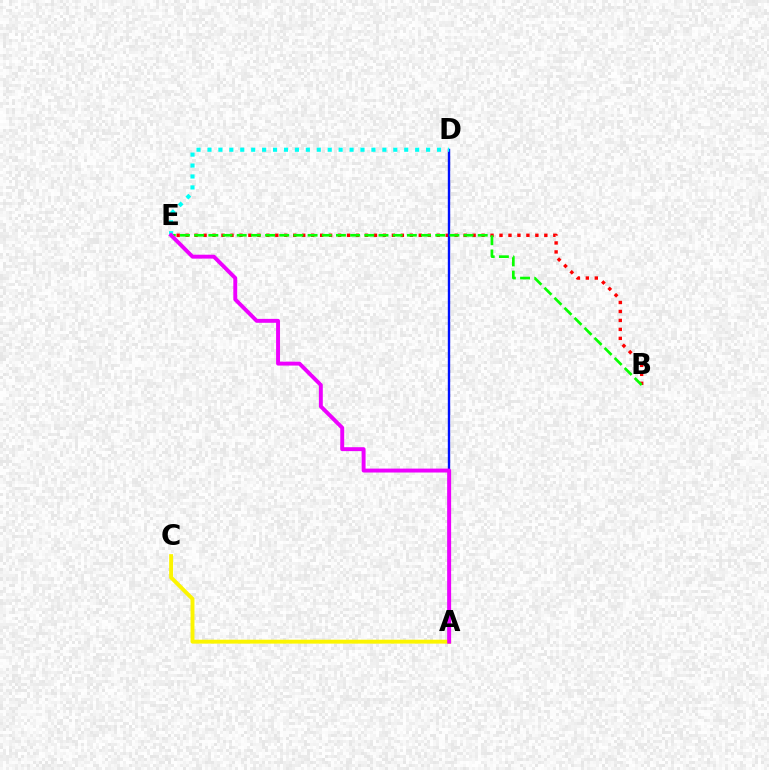{('B', 'E'): [{'color': '#ff0000', 'line_style': 'dotted', 'thickness': 2.44}, {'color': '#08ff00', 'line_style': 'dashed', 'thickness': 1.93}], ('A', 'D'): [{'color': '#0010ff', 'line_style': 'solid', 'thickness': 1.71}], ('D', 'E'): [{'color': '#00fff6', 'line_style': 'dotted', 'thickness': 2.97}], ('A', 'C'): [{'color': '#fcf500', 'line_style': 'solid', 'thickness': 2.82}], ('A', 'E'): [{'color': '#ee00ff', 'line_style': 'solid', 'thickness': 2.82}]}